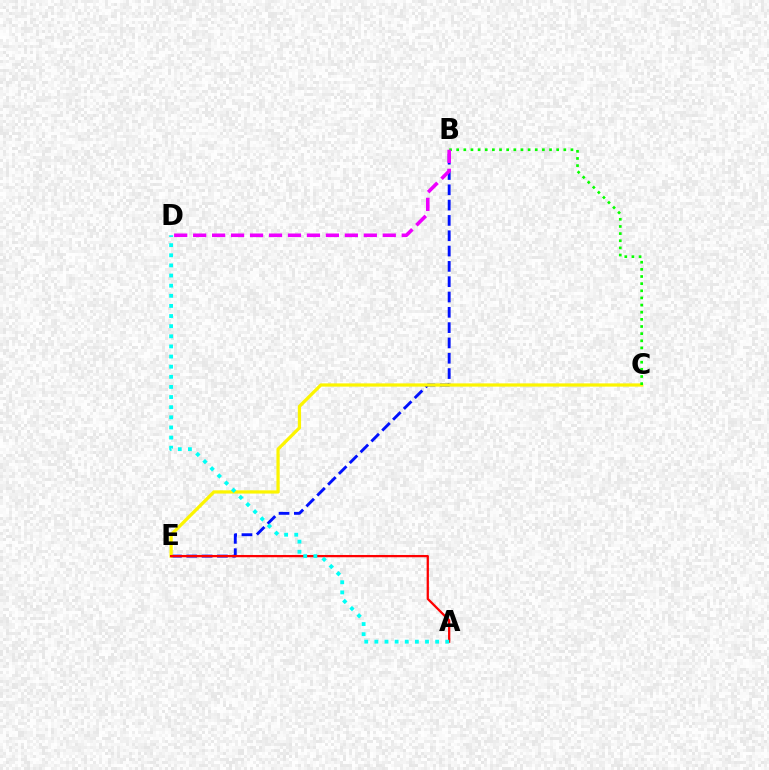{('B', 'E'): [{'color': '#0010ff', 'line_style': 'dashed', 'thickness': 2.08}], ('C', 'E'): [{'color': '#fcf500', 'line_style': 'solid', 'thickness': 2.33}], ('B', 'C'): [{'color': '#08ff00', 'line_style': 'dotted', 'thickness': 1.94}], ('A', 'E'): [{'color': '#ff0000', 'line_style': 'solid', 'thickness': 1.63}], ('B', 'D'): [{'color': '#ee00ff', 'line_style': 'dashed', 'thickness': 2.58}], ('A', 'D'): [{'color': '#00fff6', 'line_style': 'dotted', 'thickness': 2.75}]}